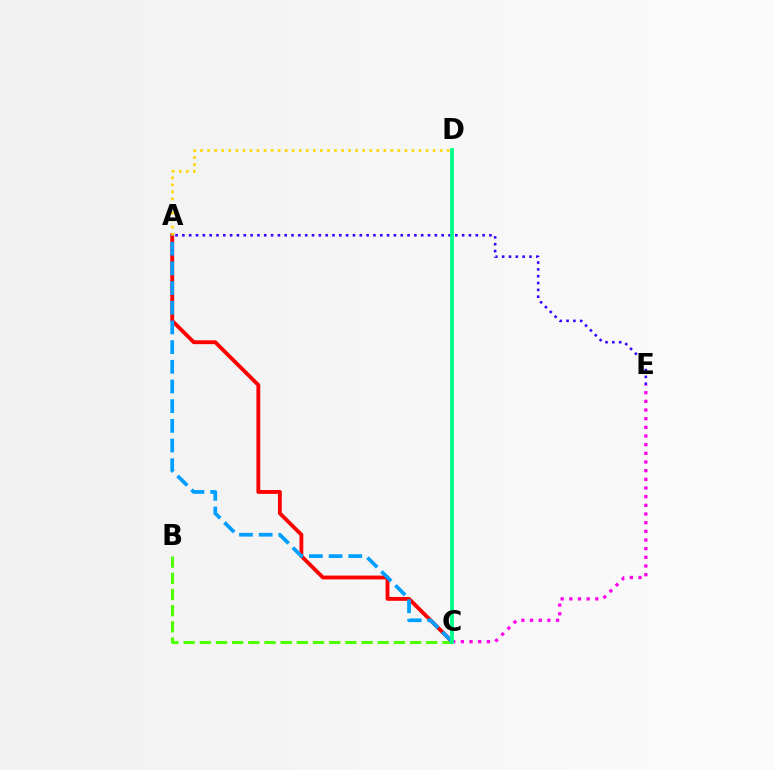{('B', 'C'): [{'color': '#4fff00', 'line_style': 'dashed', 'thickness': 2.2}], ('A', 'C'): [{'color': '#ff0000', 'line_style': 'solid', 'thickness': 2.77}, {'color': '#009eff', 'line_style': 'dashed', 'thickness': 2.67}], ('C', 'E'): [{'color': '#ff00ed', 'line_style': 'dotted', 'thickness': 2.35}], ('A', 'E'): [{'color': '#3700ff', 'line_style': 'dotted', 'thickness': 1.85}], ('C', 'D'): [{'color': '#00ff86', 'line_style': 'solid', 'thickness': 2.72}], ('A', 'D'): [{'color': '#ffd500', 'line_style': 'dotted', 'thickness': 1.91}]}